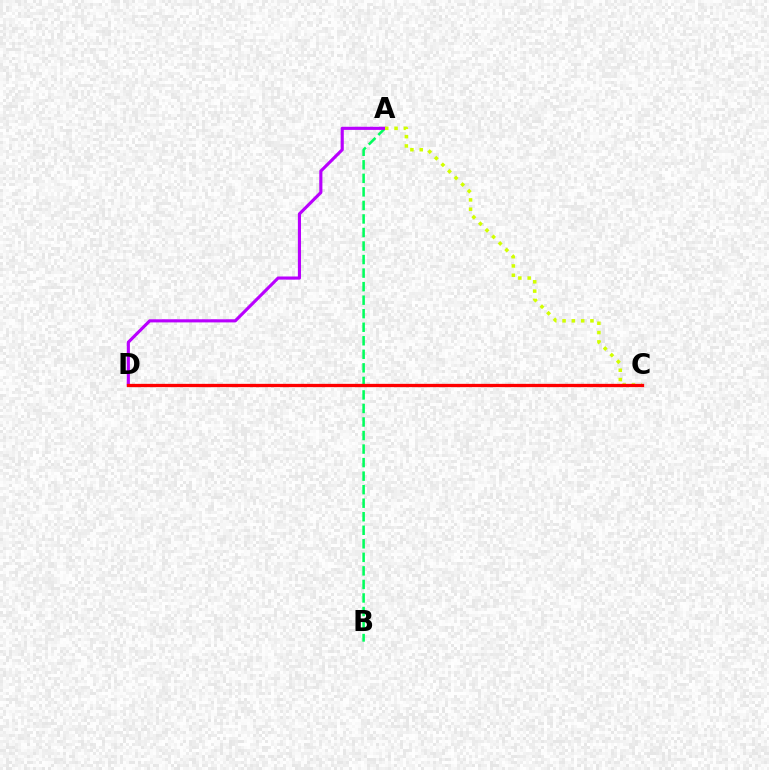{('A', 'B'): [{'color': '#00ff5c', 'line_style': 'dashed', 'thickness': 1.84}], ('C', 'D'): [{'color': '#0074ff', 'line_style': 'dashed', 'thickness': 1.81}, {'color': '#ff0000', 'line_style': 'solid', 'thickness': 2.37}], ('A', 'D'): [{'color': '#b900ff', 'line_style': 'solid', 'thickness': 2.25}], ('A', 'C'): [{'color': '#d1ff00', 'line_style': 'dotted', 'thickness': 2.53}]}